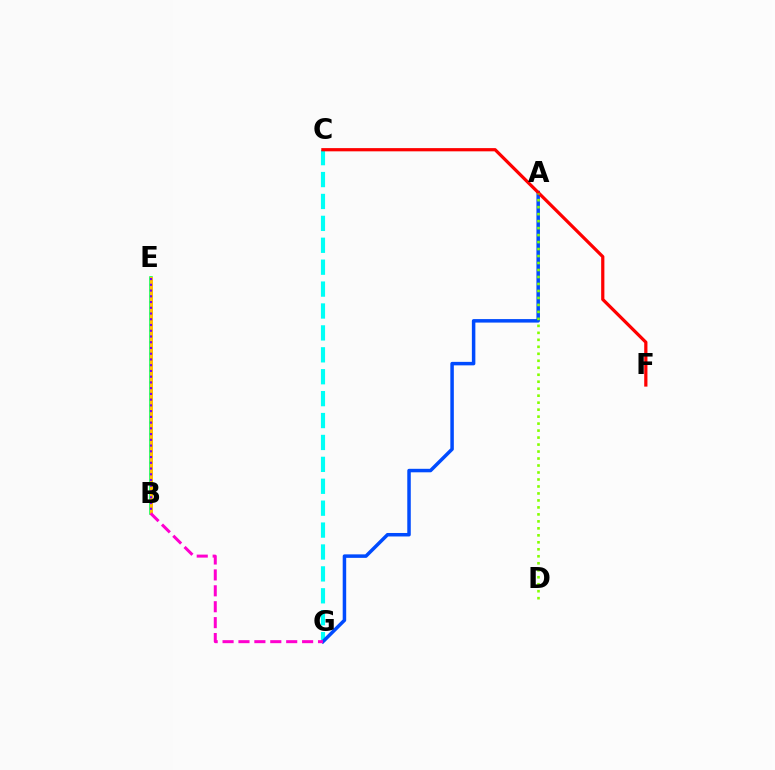{('C', 'G'): [{'color': '#00fff6', 'line_style': 'dashed', 'thickness': 2.98}], ('A', 'G'): [{'color': '#004bff', 'line_style': 'solid', 'thickness': 2.52}], ('B', 'E'): [{'color': '#00ff39', 'line_style': 'solid', 'thickness': 2.54}, {'color': '#ffbd00', 'line_style': 'solid', 'thickness': 2.16}, {'color': '#7200ff', 'line_style': 'dotted', 'thickness': 1.56}], ('C', 'F'): [{'color': '#ff0000', 'line_style': 'solid', 'thickness': 2.32}], ('A', 'D'): [{'color': '#84ff00', 'line_style': 'dotted', 'thickness': 1.9}], ('B', 'G'): [{'color': '#ff00cf', 'line_style': 'dashed', 'thickness': 2.16}]}